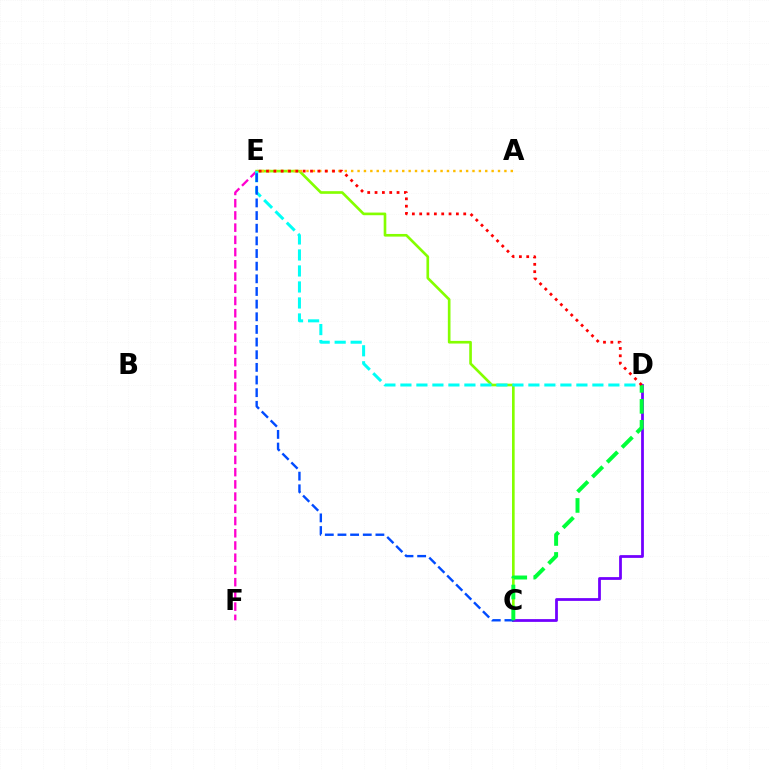{('E', 'F'): [{'color': '#ff00cf', 'line_style': 'dashed', 'thickness': 1.66}], ('C', 'E'): [{'color': '#84ff00', 'line_style': 'solid', 'thickness': 1.91}, {'color': '#004bff', 'line_style': 'dashed', 'thickness': 1.72}], ('A', 'E'): [{'color': '#ffbd00', 'line_style': 'dotted', 'thickness': 1.73}], ('C', 'D'): [{'color': '#7200ff', 'line_style': 'solid', 'thickness': 1.99}, {'color': '#00ff39', 'line_style': 'dashed', 'thickness': 2.85}], ('D', 'E'): [{'color': '#00fff6', 'line_style': 'dashed', 'thickness': 2.17}, {'color': '#ff0000', 'line_style': 'dotted', 'thickness': 1.99}]}